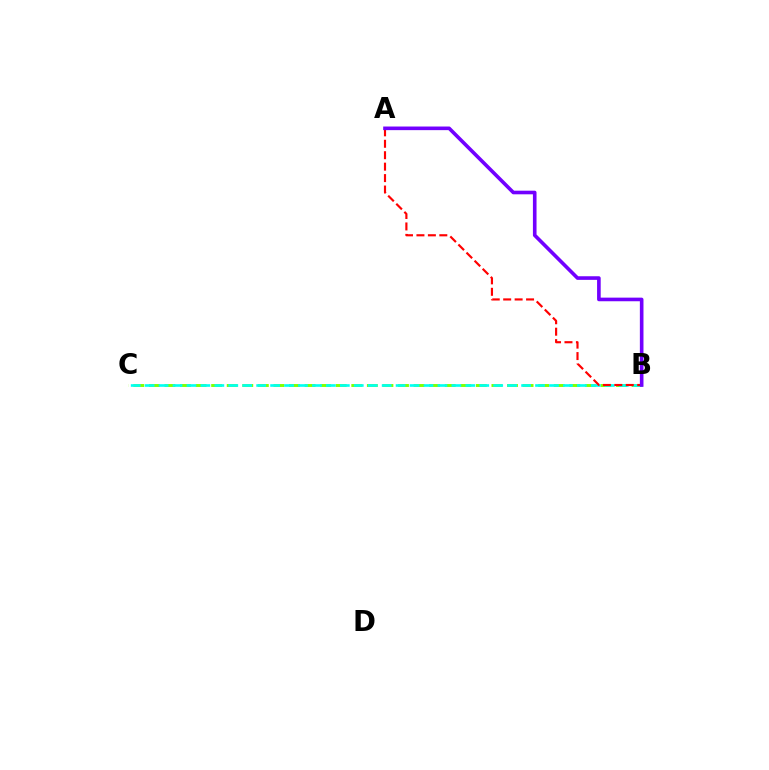{('B', 'C'): [{'color': '#84ff00', 'line_style': 'dashed', 'thickness': 2.12}, {'color': '#00fff6', 'line_style': 'dashed', 'thickness': 1.89}], ('A', 'B'): [{'color': '#ff0000', 'line_style': 'dashed', 'thickness': 1.55}, {'color': '#7200ff', 'line_style': 'solid', 'thickness': 2.6}]}